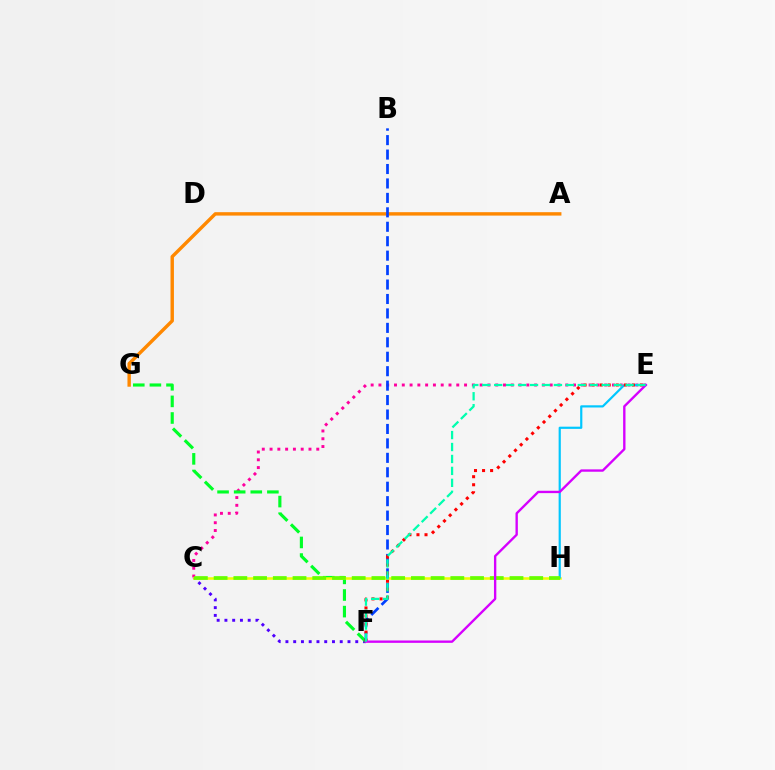{('C', 'F'): [{'color': '#4f00ff', 'line_style': 'dotted', 'thickness': 2.11}], ('C', 'E'): [{'color': '#ff00a0', 'line_style': 'dotted', 'thickness': 2.11}], ('F', 'G'): [{'color': '#00ff27', 'line_style': 'dashed', 'thickness': 2.26}], ('A', 'G'): [{'color': '#ff8800', 'line_style': 'solid', 'thickness': 2.46}], ('C', 'H'): [{'color': '#eeff00', 'line_style': 'solid', 'thickness': 1.84}, {'color': '#66ff00', 'line_style': 'dashed', 'thickness': 2.68}], ('B', 'F'): [{'color': '#003fff', 'line_style': 'dashed', 'thickness': 1.96}], ('E', 'H'): [{'color': '#00c7ff', 'line_style': 'solid', 'thickness': 1.58}], ('E', 'F'): [{'color': '#ff0000', 'line_style': 'dotted', 'thickness': 2.19}, {'color': '#d600ff', 'line_style': 'solid', 'thickness': 1.7}, {'color': '#00ffaf', 'line_style': 'dashed', 'thickness': 1.62}]}